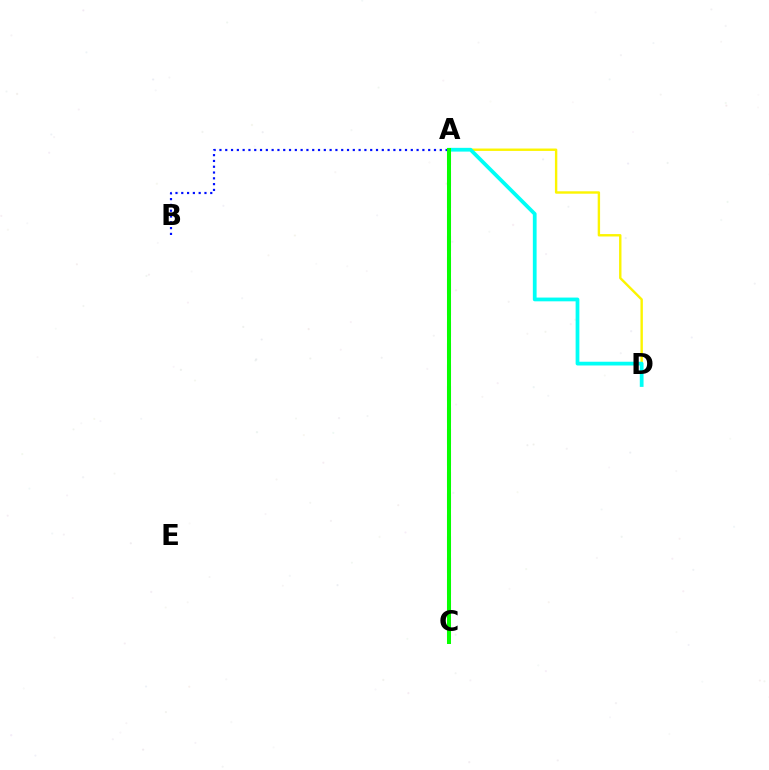{('A', 'C'): [{'color': '#ee00ff', 'line_style': 'dashed', 'thickness': 2.92}, {'color': '#ff0000', 'line_style': 'dotted', 'thickness': 1.88}, {'color': '#08ff00', 'line_style': 'solid', 'thickness': 2.89}], ('A', 'D'): [{'color': '#fcf500', 'line_style': 'solid', 'thickness': 1.73}, {'color': '#00fff6', 'line_style': 'solid', 'thickness': 2.71}], ('A', 'B'): [{'color': '#0010ff', 'line_style': 'dotted', 'thickness': 1.58}]}